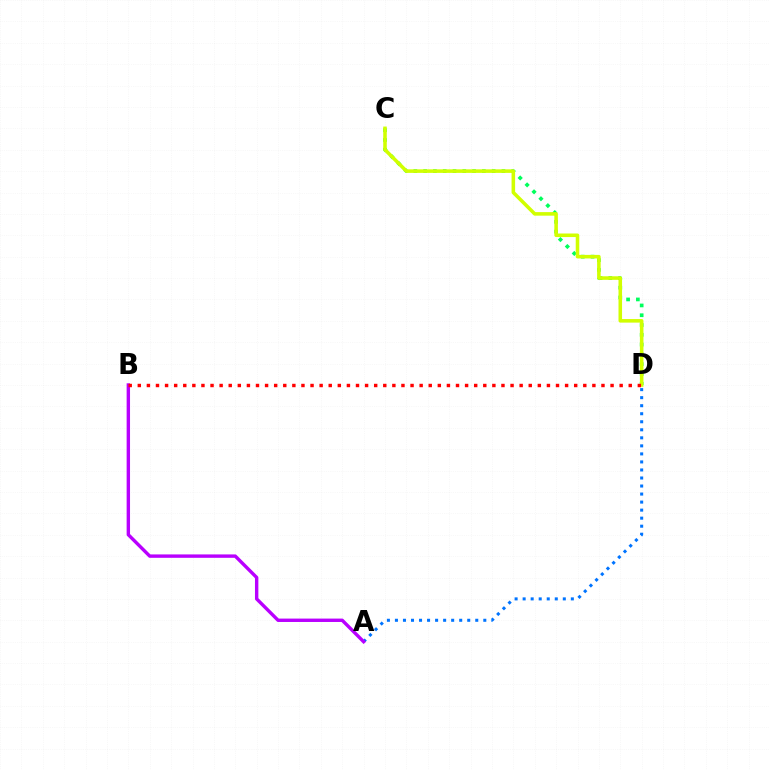{('A', 'D'): [{'color': '#0074ff', 'line_style': 'dotted', 'thickness': 2.18}], ('A', 'B'): [{'color': '#b900ff', 'line_style': 'solid', 'thickness': 2.44}], ('C', 'D'): [{'color': '#00ff5c', 'line_style': 'dotted', 'thickness': 2.66}, {'color': '#d1ff00', 'line_style': 'solid', 'thickness': 2.56}], ('B', 'D'): [{'color': '#ff0000', 'line_style': 'dotted', 'thickness': 2.47}]}